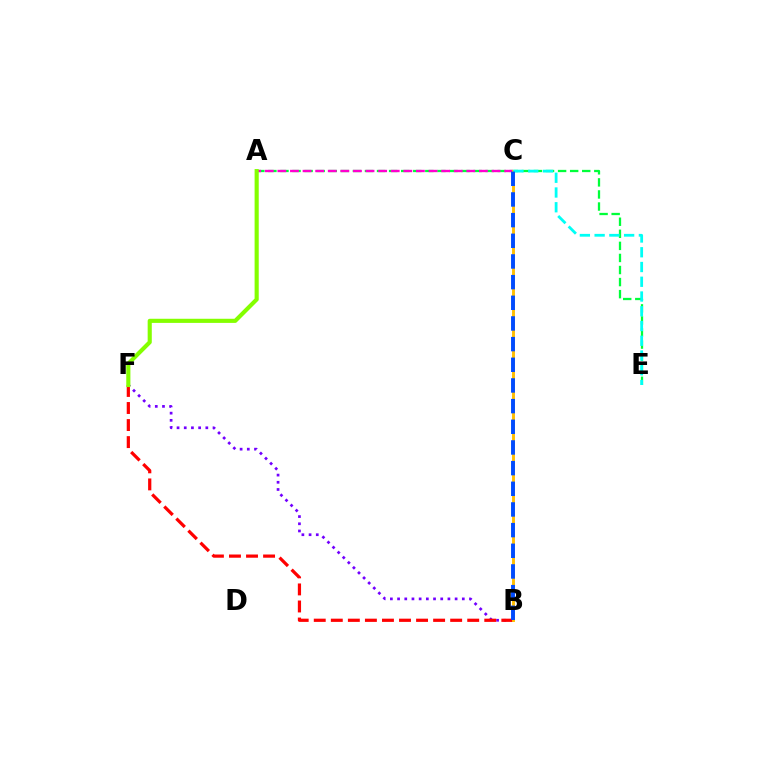{('A', 'E'): [{'color': '#00ff39', 'line_style': 'dashed', 'thickness': 1.64}], ('B', 'F'): [{'color': '#7200ff', 'line_style': 'dotted', 'thickness': 1.95}, {'color': '#ff0000', 'line_style': 'dashed', 'thickness': 2.32}], ('A', 'C'): [{'color': '#ff00cf', 'line_style': 'dashed', 'thickness': 1.71}], ('B', 'C'): [{'color': '#ffbd00', 'line_style': 'solid', 'thickness': 2.09}, {'color': '#004bff', 'line_style': 'dashed', 'thickness': 2.81}], ('C', 'E'): [{'color': '#00fff6', 'line_style': 'dashed', 'thickness': 2.0}], ('A', 'F'): [{'color': '#84ff00', 'line_style': 'solid', 'thickness': 2.97}]}